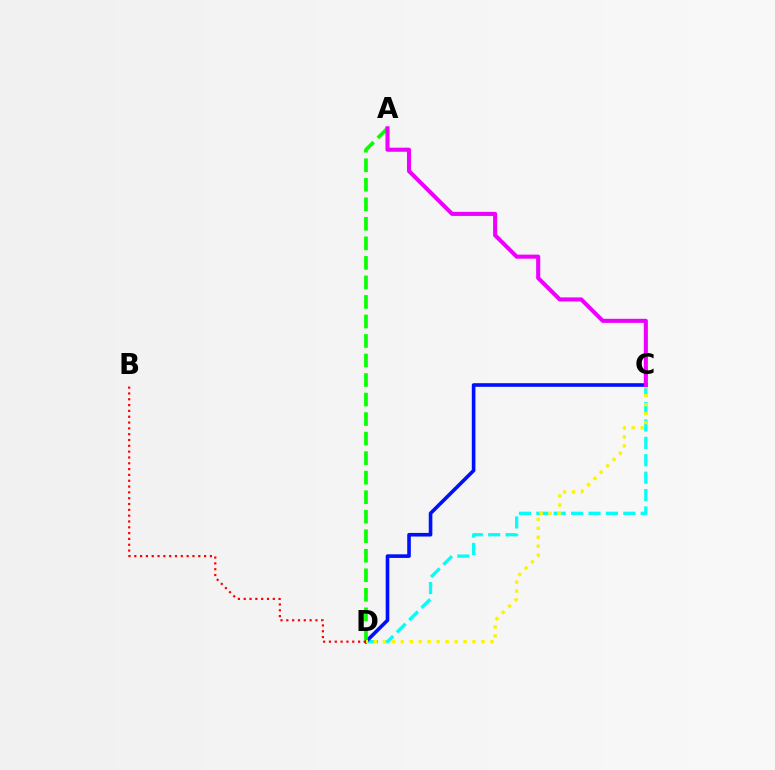{('C', 'D'): [{'color': '#00fff6', 'line_style': 'dashed', 'thickness': 2.36}, {'color': '#0010ff', 'line_style': 'solid', 'thickness': 2.61}, {'color': '#fcf500', 'line_style': 'dotted', 'thickness': 2.44}], ('A', 'D'): [{'color': '#08ff00', 'line_style': 'dashed', 'thickness': 2.65}], ('A', 'C'): [{'color': '#ee00ff', 'line_style': 'solid', 'thickness': 2.94}], ('B', 'D'): [{'color': '#ff0000', 'line_style': 'dotted', 'thickness': 1.58}]}